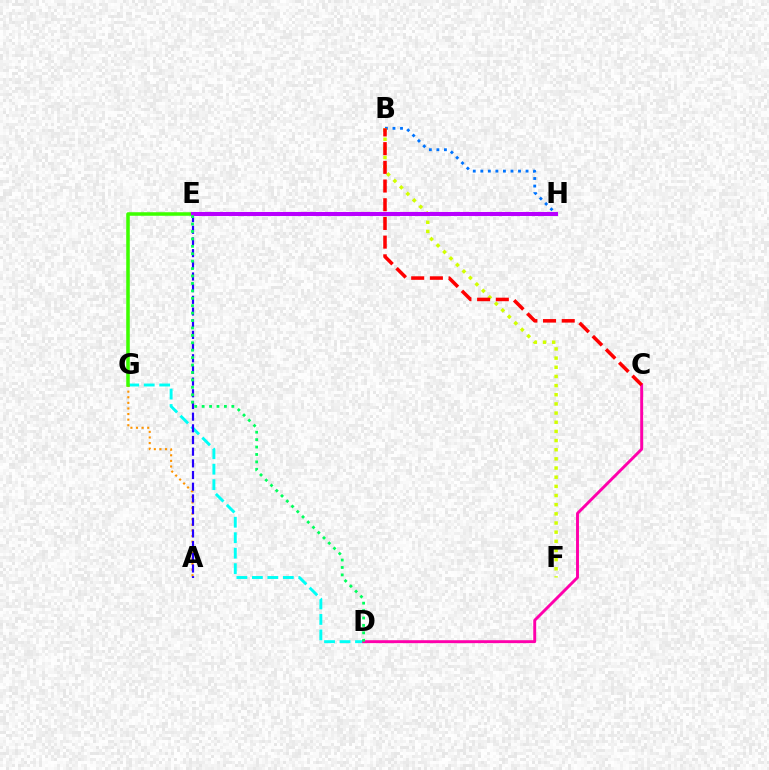{('D', 'G'): [{'color': '#00fff6', 'line_style': 'dashed', 'thickness': 2.1}], ('B', 'H'): [{'color': '#0074ff', 'line_style': 'dotted', 'thickness': 2.05}], ('A', 'G'): [{'color': '#ff9400', 'line_style': 'dotted', 'thickness': 1.52}], ('B', 'F'): [{'color': '#d1ff00', 'line_style': 'dotted', 'thickness': 2.49}], ('A', 'E'): [{'color': '#2500ff', 'line_style': 'dashed', 'thickness': 1.59}], ('C', 'D'): [{'color': '#ff00ac', 'line_style': 'solid', 'thickness': 2.1}], ('B', 'C'): [{'color': '#ff0000', 'line_style': 'dashed', 'thickness': 2.54}], ('E', 'G'): [{'color': '#3dff00', 'line_style': 'solid', 'thickness': 2.54}], ('E', 'H'): [{'color': '#b900ff', 'line_style': 'solid', 'thickness': 2.91}], ('D', 'E'): [{'color': '#00ff5c', 'line_style': 'dotted', 'thickness': 2.02}]}